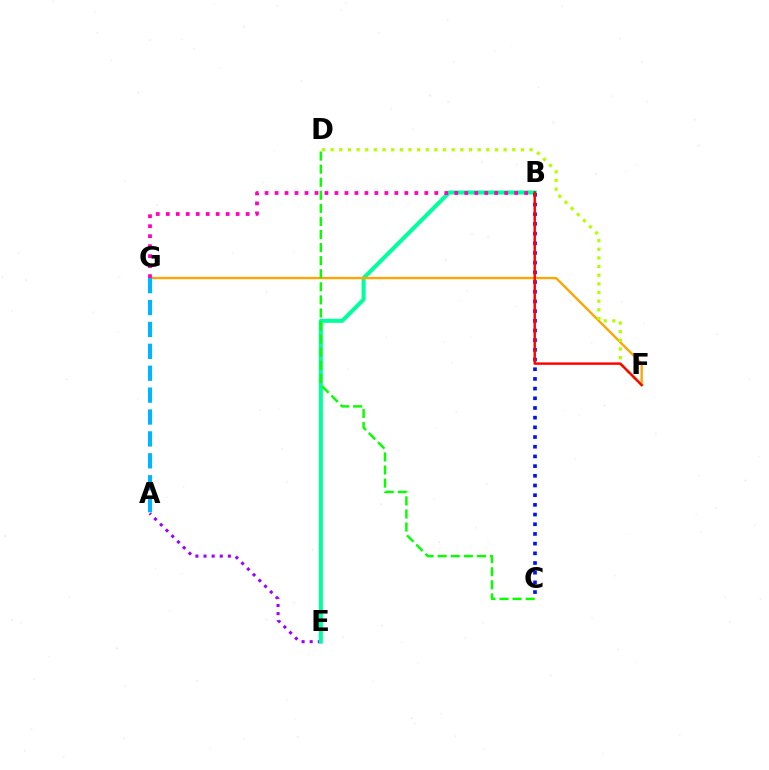{('A', 'E'): [{'color': '#9b00ff', 'line_style': 'dotted', 'thickness': 2.2}], ('B', 'E'): [{'color': '#00ff9d', 'line_style': 'solid', 'thickness': 2.91}], ('B', 'C'): [{'color': '#0010ff', 'line_style': 'dotted', 'thickness': 2.63}], ('F', 'G'): [{'color': '#ffa500', 'line_style': 'solid', 'thickness': 1.68}], ('D', 'F'): [{'color': '#b3ff00', 'line_style': 'dotted', 'thickness': 2.35}], ('A', 'G'): [{'color': '#00b5ff', 'line_style': 'dashed', 'thickness': 2.97}], ('B', 'G'): [{'color': '#ff00bd', 'line_style': 'dotted', 'thickness': 2.71}], ('B', 'F'): [{'color': '#ff0000', 'line_style': 'solid', 'thickness': 1.76}], ('C', 'D'): [{'color': '#08ff00', 'line_style': 'dashed', 'thickness': 1.78}]}